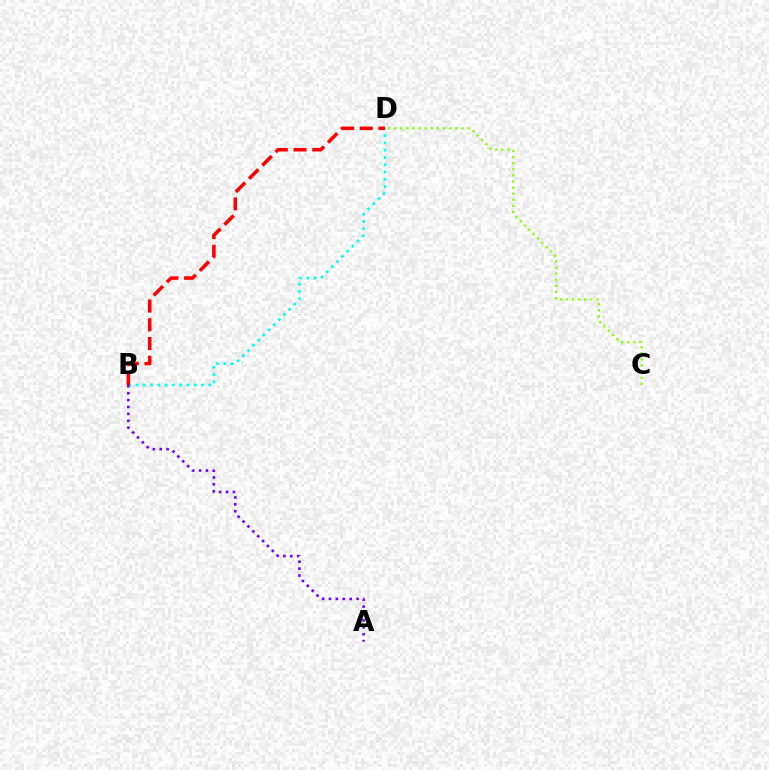{('B', 'D'): [{'color': '#00fff6', 'line_style': 'dotted', 'thickness': 1.98}, {'color': '#ff0000', 'line_style': 'dashed', 'thickness': 2.55}], ('C', 'D'): [{'color': '#84ff00', 'line_style': 'dotted', 'thickness': 1.66}], ('A', 'B'): [{'color': '#7200ff', 'line_style': 'dotted', 'thickness': 1.87}]}